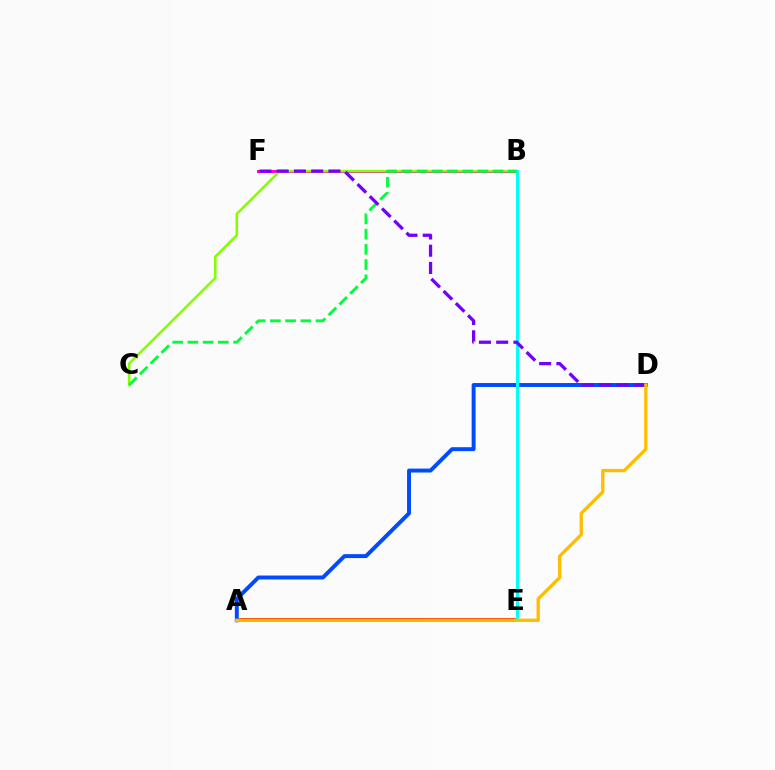{('B', 'F'): [{'color': '#ff00cf', 'line_style': 'solid', 'thickness': 2.15}], ('B', 'C'): [{'color': '#84ff00', 'line_style': 'solid', 'thickness': 1.85}, {'color': '#00ff39', 'line_style': 'dashed', 'thickness': 2.07}], ('A', 'E'): [{'color': '#ff0000', 'line_style': 'solid', 'thickness': 2.69}], ('A', 'D'): [{'color': '#004bff', 'line_style': 'solid', 'thickness': 2.83}, {'color': '#ffbd00', 'line_style': 'solid', 'thickness': 2.39}], ('B', 'E'): [{'color': '#00fff6', 'line_style': 'solid', 'thickness': 2.23}], ('D', 'F'): [{'color': '#7200ff', 'line_style': 'dashed', 'thickness': 2.34}]}